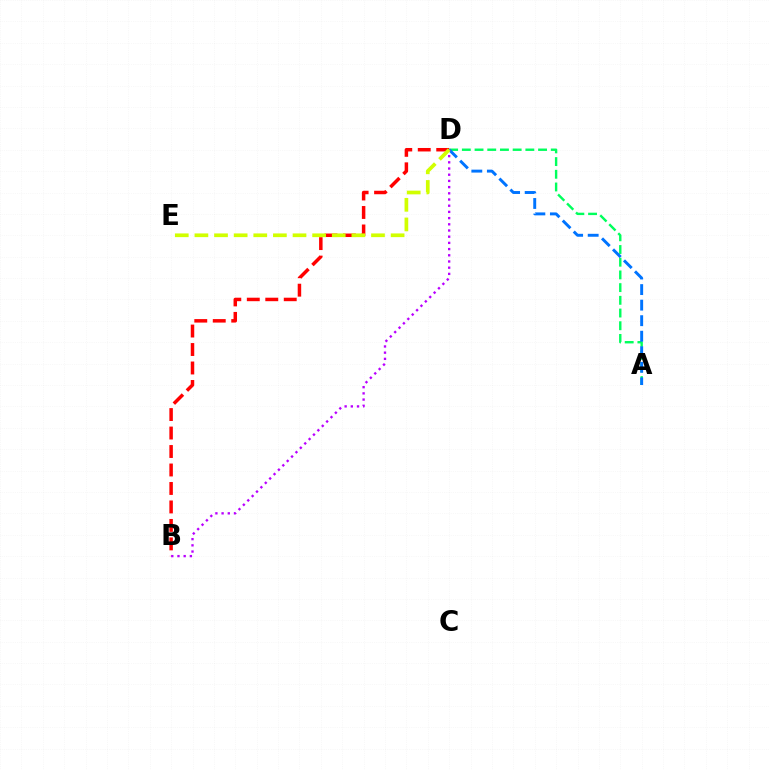{('B', 'D'): [{'color': '#ff0000', 'line_style': 'dashed', 'thickness': 2.51}, {'color': '#b900ff', 'line_style': 'dotted', 'thickness': 1.68}], ('A', 'D'): [{'color': '#00ff5c', 'line_style': 'dashed', 'thickness': 1.73}, {'color': '#0074ff', 'line_style': 'dashed', 'thickness': 2.11}], ('D', 'E'): [{'color': '#d1ff00', 'line_style': 'dashed', 'thickness': 2.67}]}